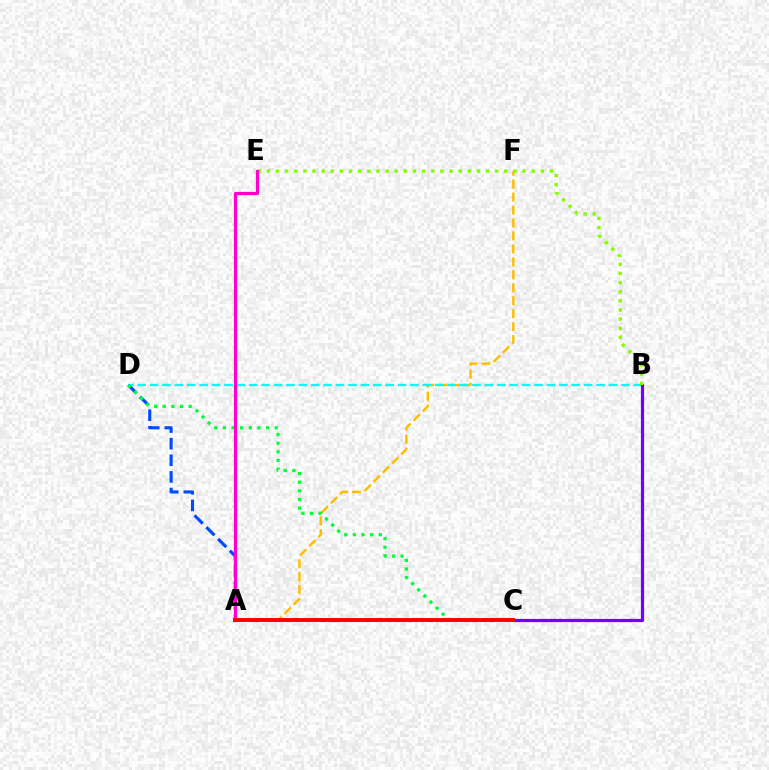{('A', 'F'): [{'color': '#ffbd00', 'line_style': 'dashed', 'thickness': 1.76}], ('B', 'D'): [{'color': '#00fff6', 'line_style': 'dashed', 'thickness': 1.68}], ('A', 'D'): [{'color': '#004bff', 'line_style': 'dashed', 'thickness': 2.26}], ('C', 'D'): [{'color': '#00ff39', 'line_style': 'dotted', 'thickness': 2.34}], ('B', 'C'): [{'color': '#7200ff', 'line_style': 'solid', 'thickness': 2.31}], ('B', 'E'): [{'color': '#84ff00', 'line_style': 'dotted', 'thickness': 2.48}], ('A', 'E'): [{'color': '#ff00cf', 'line_style': 'solid', 'thickness': 2.32}], ('A', 'C'): [{'color': '#ff0000', 'line_style': 'solid', 'thickness': 2.83}]}